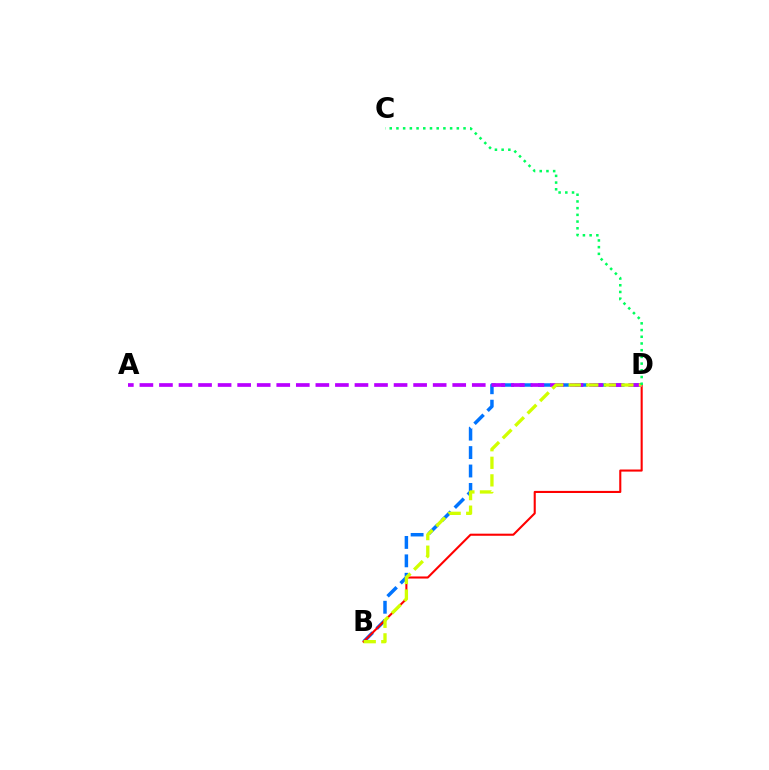{('B', 'D'): [{'color': '#0074ff', 'line_style': 'dashed', 'thickness': 2.5}, {'color': '#ff0000', 'line_style': 'solid', 'thickness': 1.51}, {'color': '#d1ff00', 'line_style': 'dashed', 'thickness': 2.39}], ('A', 'D'): [{'color': '#b900ff', 'line_style': 'dashed', 'thickness': 2.66}], ('C', 'D'): [{'color': '#00ff5c', 'line_style': 'dotted', 'thickness': 1.82}]}